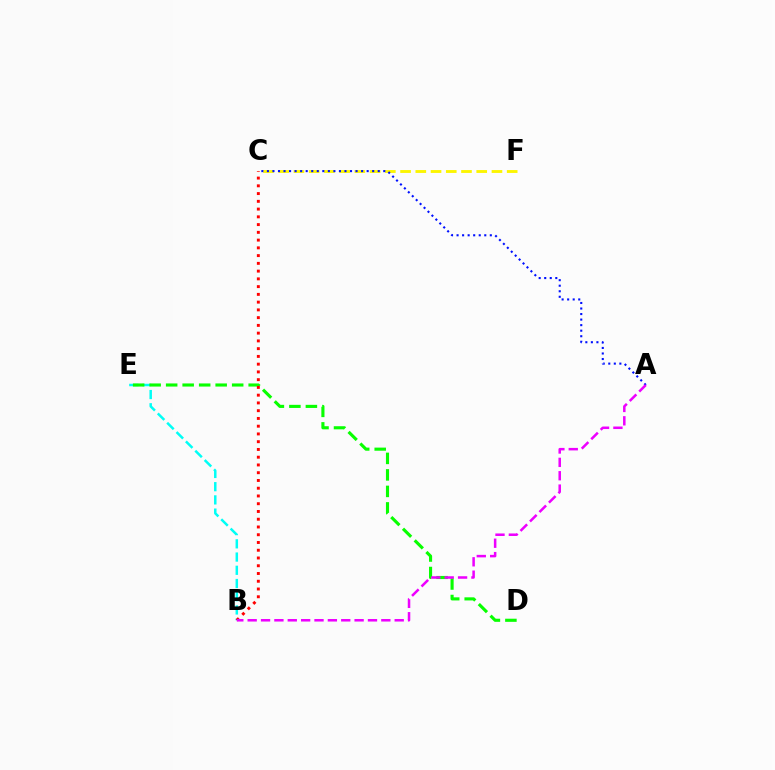{('B', 'E'): [{'color': '#00fff6', 'line_style': 'dashed', 'thickness': 1.8}], ('C', 'F'): [{'color': '#fcf500', 'line_style': 'dashed', 'thickness': 2.07}], ('D', 'E'): [{'color': '#08ff00', 'line_style': 'dashed', 'thickness': 2.24}], ('B', 'C'): [{'color': '#ff0000', 'line_style': 'dotted', 'thickness': 2.11}], ('A', 'C'): [{'color': '#0010ff', 'line_style': 'dotted', 'thickness': 1.51}], ('A', 'B'): [{'color': '#ee00ff', 'line_style': 'dashed', 'thickness': 1.82}]}